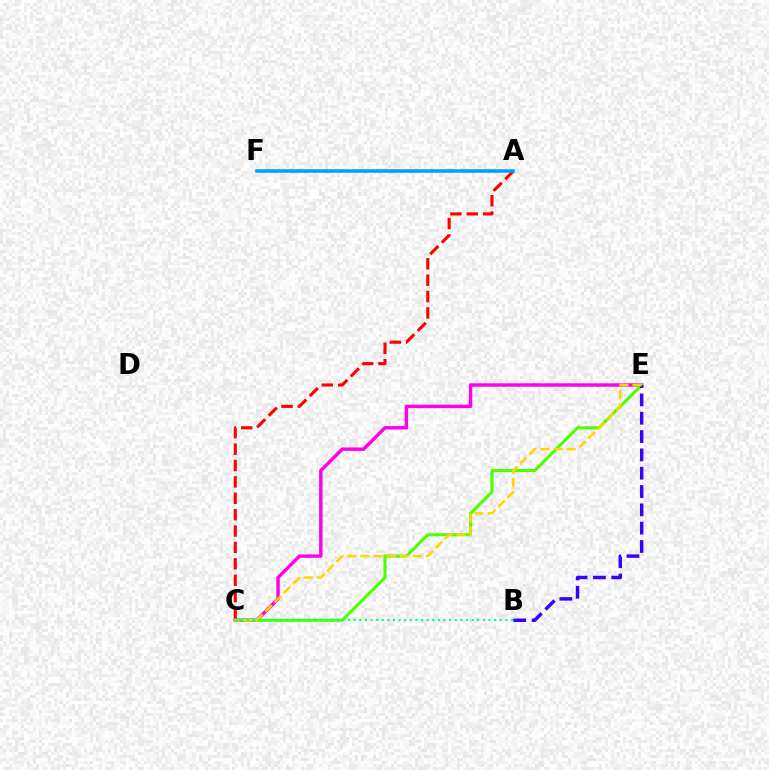{('A', 'C'): [{'color': '#ff0000', 'line_style': 'dashed', 'thickness': 2.23}], ('C', 'E'): [{'color': '#ff00ed', 'line_style': 'solid', 'thickness': 2.47}, {'color': '#4fff00', 'line_style': 'solid', 'thickness': 2.22}, {'color': '#ffd500', 'line_style': 'dashed', 'thickness': 1.78}], ('A', 'F'): [{'color': '#009eff', 'line_style': 'solid', 'thickness': 2.53}], ('B', 'E'): [{'color': '#3700ff', 'line_style': 'dashed', 'thickness': 2.49}], ('B', 'C'): [{'color': '#00ff86', 'line_style': 'dotted', 'thickness': 1.53}]}